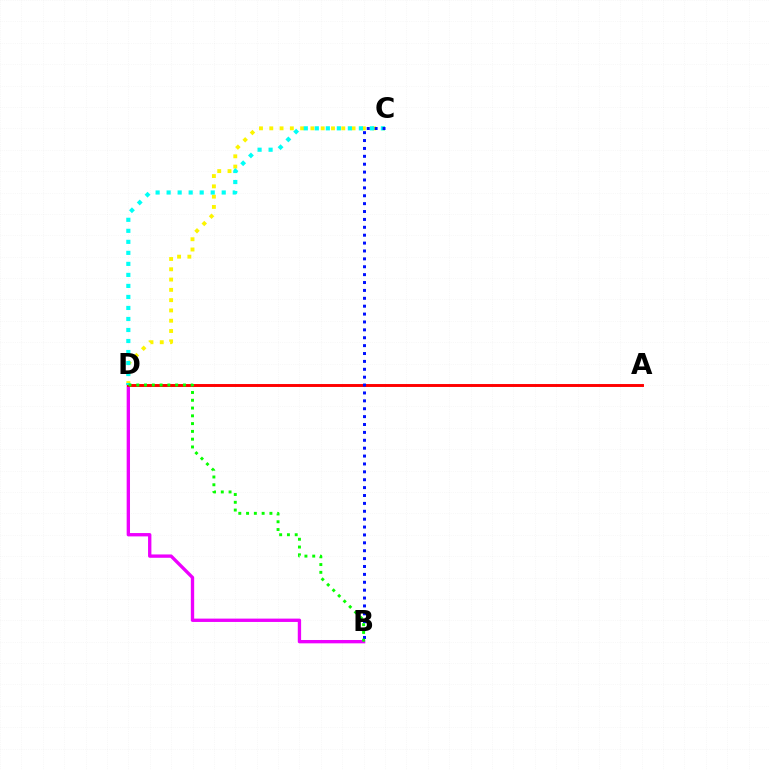{('C', 'D'): [{'color': '#fcf500', 'line_style': 'dotted', 'thickness': 2.8}, {'color': '#00fff6', 'line_style': 'dotted', 'thickness': 2.99}], ('B', 'D'): [{'color': '#ee00ff', 'line_style': 'solid', 'thickness': 2.41}, {'color': '#08ff00', 'line_style': 'dotted', 'thickness': 2.11}], ('A', 'D'): [{'color': '#ff0000', 'line_style': 'solid', 'thickness': 2.1}], ('B', 'C'): [{'color': '#0010ff', 'line_style': 'dotted', 'thickness': 2.14}]}